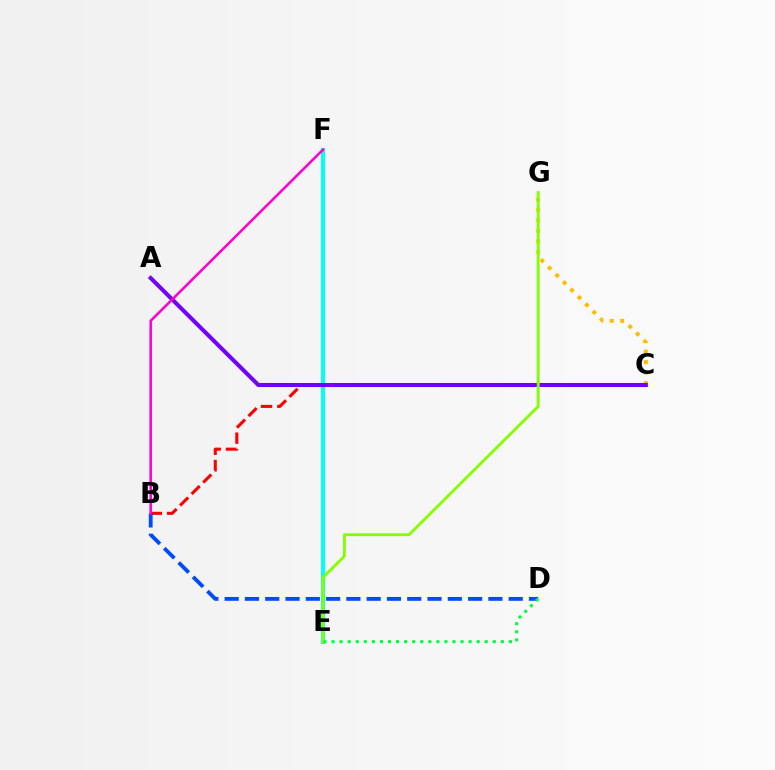{('C', 'G'): [{'color': '#ffbd00', 'line_style': 'dotted', 'thickness': 2.84}], ('E', 'F'): [{'color': '#00fff6', 'line_style': 'solid', 'thickness': 2.96}], ('B', 'C'): [{'color': '#ff0000', 'line_style': 'dashed', 'thickness': 2.22}], ('B', 'D'): [{'color': '#004bff', 'line_style': 'dashed', 'thickness': 2.76}], ('A', 'C'): [{'color': '#7200ff', 'line_style': 'solid', 'thickness': 2.9}], ('B', 'F'): [{'color': '#ff00cf', 'line_style': 'solid', 'thickness': 1.82}], ('E', 'G'): [{'color': '#84ff00', 'line_style': 'solid', 'thickness': 2.06}], ('D', 'E'): [{'color': '#00ff39', 'line_style': 'dotted', 'thickness': 2.19}]}